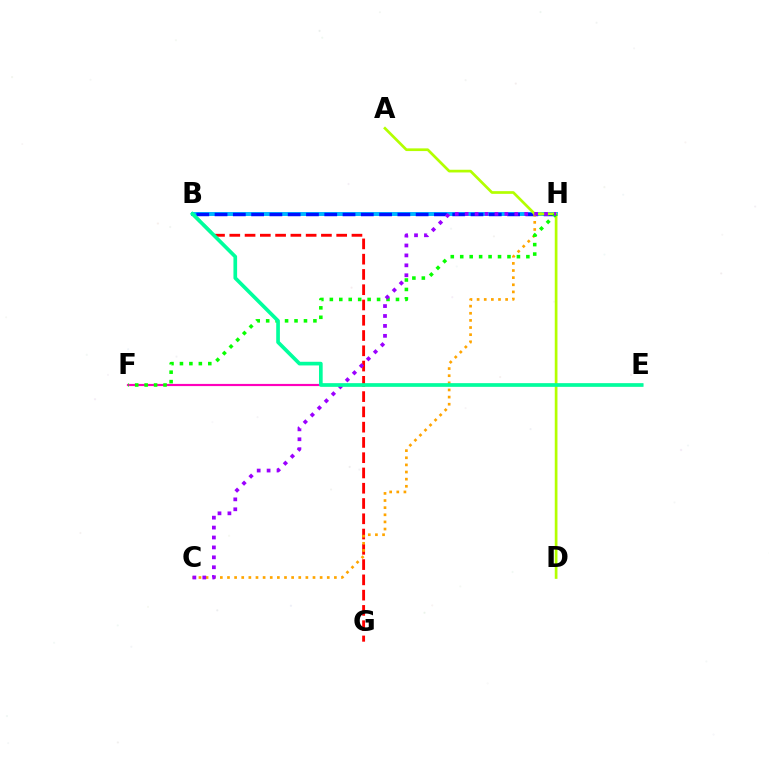{('E', 'F'): [{'color': '#ff00bd', 'line_style': 'solid', 'thickness': 1.57}], ('B', 'G'): [{'color': '#ff0000', 'line_style': 'dashed', 'thickness': 2.07}], ('B', 'H'): [{'color': '#00b5ff', 'line_style': 'solid', 'thickness': 2.84}, {'color': '#0010ff', 'line_style': 'dashed', 'thickness': 2.48}], ('C', 'H'): [{'color': '#ffa500', 'line_style': 'dotted', 'thickness': 1.94}, {'color': '#9b00ff', 'line_style': 'dotted', 'thickness': 2.7}], ('A', 'D'): [{'color': '#b3ff00', 'line_style': 'solid', 'thickness': 1.94}], ('F', 'H'): [{'color': '#08ff00', 'line_style': 'dotted', 'thickness': 2.57}], ('B', 'E'): [{'color': '#00ff9d', 'line_style': 'solid', 'thickness': 2.64}]}